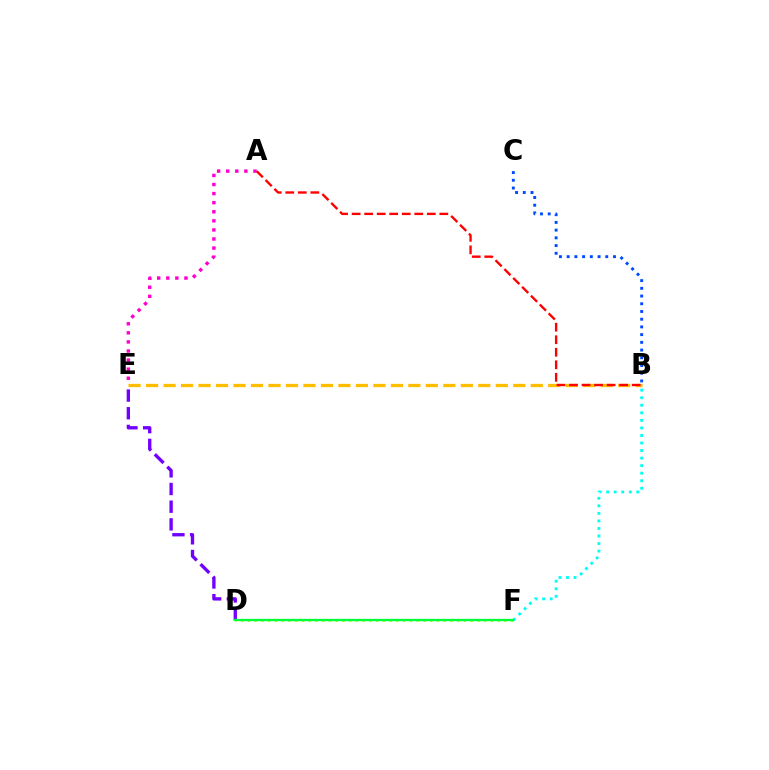{('B', 'C'): [{'color': '#004bff', 'line_style': 'dotted', 'thickness': 2.1}], ('D', 'E'): [{'color': '#7200ff', 'line_style': 'dashed', 'thickness': 2.4}], ('A', 'E'): [{'color': '#ff00cf', 'line_style': 'dotted', 'thickness': 2.47}], ('B', 'F'): [{'color': '#00fff6', 'line_style': 'dotted', 'thickness': 2.05}], ('D', 'F'): [{'color': '#84ff00', 'line_style': 'dotted', 'thickness': 1.83}, {'color': '#00ff39', 'line_style': 'solid', 'thickness': 1.65}], ('B', 'E'): [{'color': '#ffbd00', 'line_style': 'dashed', 'thickness': 2.38}], ('A', 'B'): [{'color': '#ff0000', 'line_style': 'dashed', 'thickness': 1.7}]}